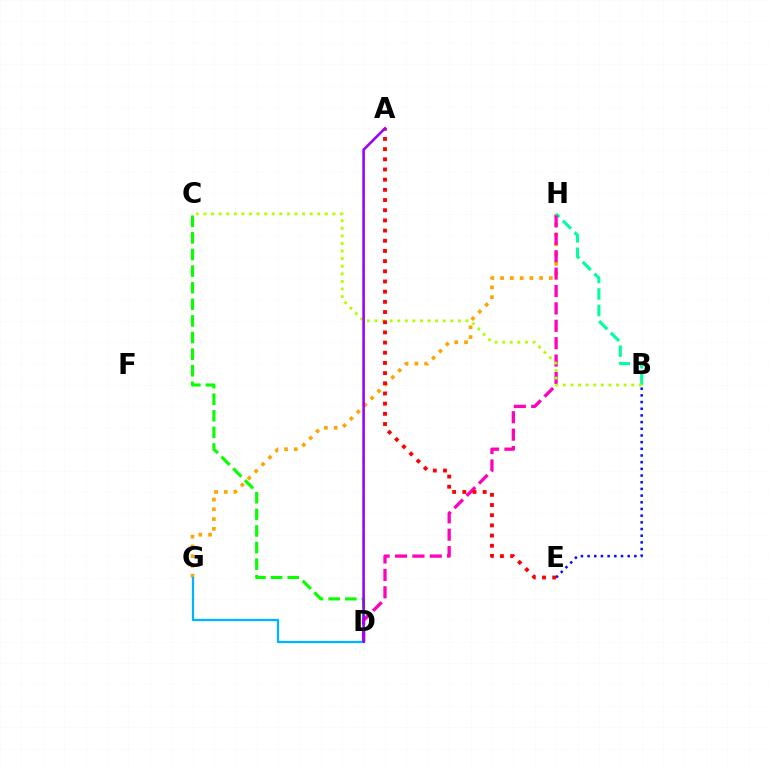{('B', 'E'): [{'color': '#0010ff', 'line_style': 'dotted', 'thickness': 1.82}], ('C', 'D'): [{'color': '#08ff00', 'line_style': 'dashed', 'thickness': 2.26}], ('G', 'H'): [{'color': '#ffa500', 'line_style': 'dotted', 'thickness': 2.65}], ('B', 'H'): [{'color': '#00ff9d', 'line_style': 'dashed', 'thickness': 2.24}], ('D', 'H'): [{'color': '#ff00bd', 'line_style': 'dashed', 'thickness': 2.36}], ('D', 'G'): [{'color': '#00b5ff', 'line_style': 'solid', 'thickness': 1.64}], ('B', 'C'): [{'color': '#b3ff00', 'line_style': 'dotted', 'thickness': 2.06}], ('A', 'E'): [{'color': '#ff0000', 'line_style': 'dotted', 'thickness': 2.77}], ('A', 'D'): [{'color': '#9b00ff', 'line_style': 'solid', 'thickness': 1.86}]}